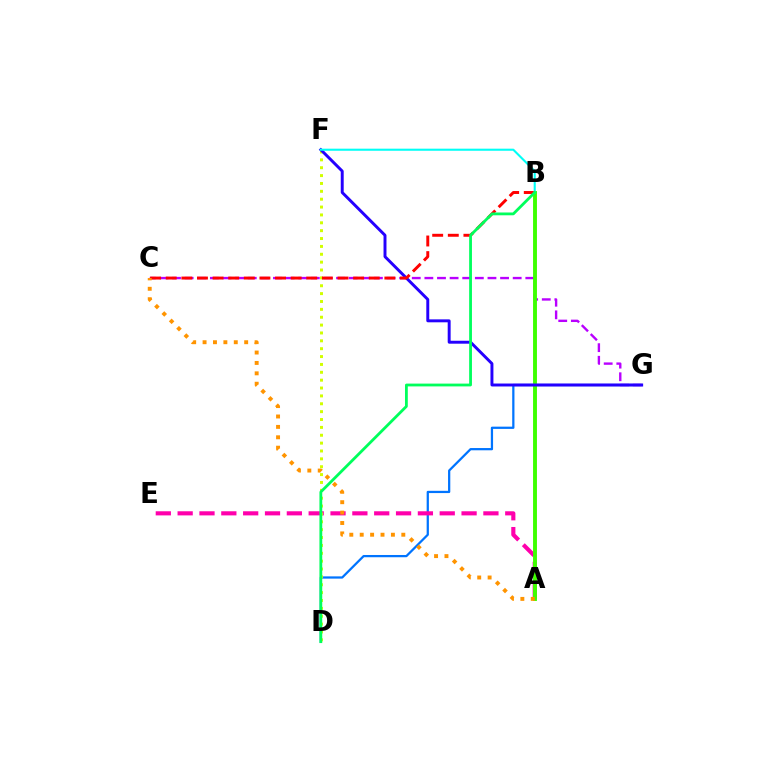{('D', 'G'): [{'color': '#0074ff', 'line_style': 'solid', 'thickness': 1.62}], ('A', 'E'): [{'color': '#ff00ac', 'line_style': 'dashed', 'thickness': 2.97}], ('C', 'G'): [{'color': '#b900ff', 'line_style': 'dashed', 'thickness': 1.71}], ('D', 'F'): [{'color': '#d1ff00', 'line_style': 'dotted', 'thickness': 2.14}], ('A', 'B'): [{'color': '#3dff00', 'line_style': 'solid', 'thickness': 2.8}], ('F', 'G'): [{'color': '#2500ff', 'line_style': 'solid', 'thickness': 2.12}], ('B', 'C'): [{'color': '#ff0000', 'line_style': 'dashed', 'thickness': 2.12}], ('B', 'F'): [{'color': '#00fff6', 'line_style': 'solid', 'thickness': 1.51}], ('A', 'C'): [{'color': '#ff9400', 'line_style': 'dotted', 'thickness': 2.83}], ('B', 'D'): [{'color': '#00ff5c', 'line_style': 'solid', 'thickness': 2.01}]}